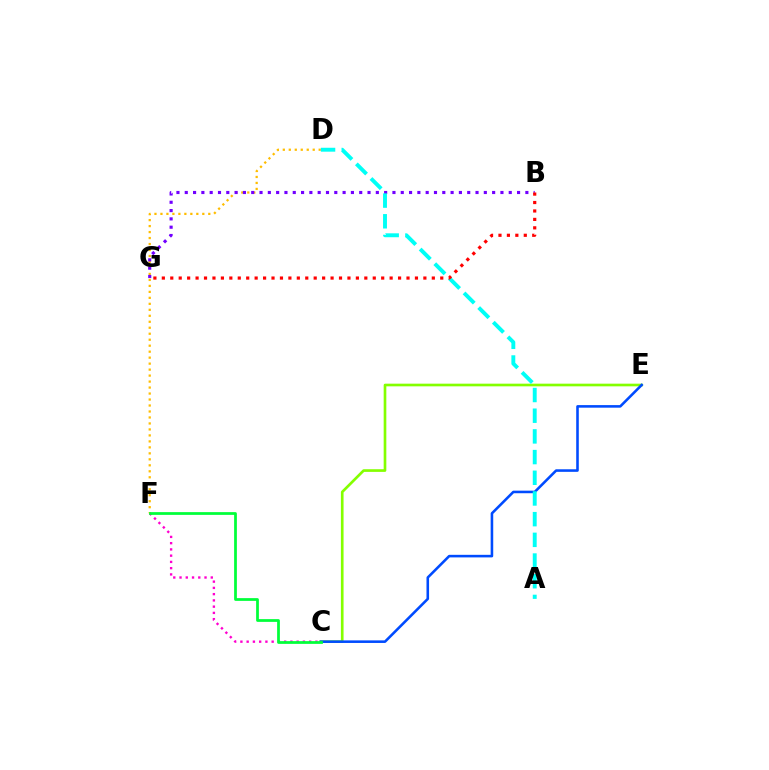{('D', 'F'): [{'color': '#ffbd00', 'line_style': 'dotted', 'thickness': 1.62}], ('C', 'E'): [{'color': '#84ff00', 'line_style': 'solid', 'thickness': 1.92}, {'color': '#004bff', 'line_style': 'solid', 'thickness': 1.85}], ('C', 'F'): [{'color': '#ff00cf', 'line_style': 'dotted', 'thickness': 1.7}, {'color': '#00ff39', 'line_style': 'solid', 'thickness': 1.98}], ('B', 'G'): [{'color': '#7200ff', 'line_style': 'dotted', 'thickness': 2.26}, {'color': '#ff0000', 'line_style': 'dotted', 'thickness': 2.29}], ('A', 'D'): [{'color': '#00fff6', 'line_style': 'dashed', 'thickness': 2.81}]}